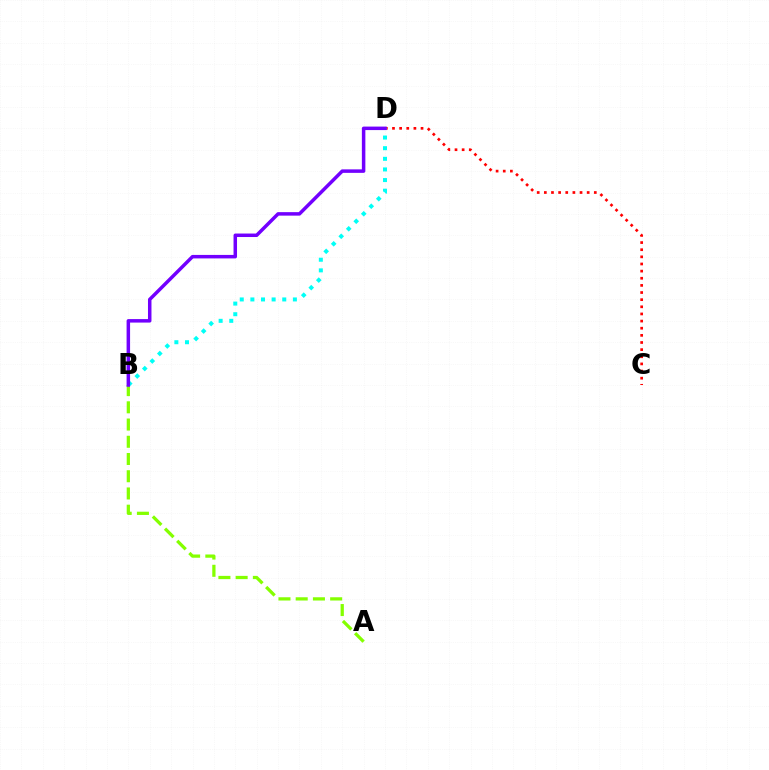{('C', 'D'): [{'color': '#ff0000', 'line_style': 'dotted', 'thickness': 1.94}], ('B', 'D'): [{'color': '#00fff6', 'line_style': 'dotted', 'thickness': 2.89}, {'color': '#7200ff', 'line_style': 'solid', 'thickness': 2.51}], ('A', 'B'): [{'color': '#84ff00', 'line_style': 'dashed', 'thickness': 2.34}]}